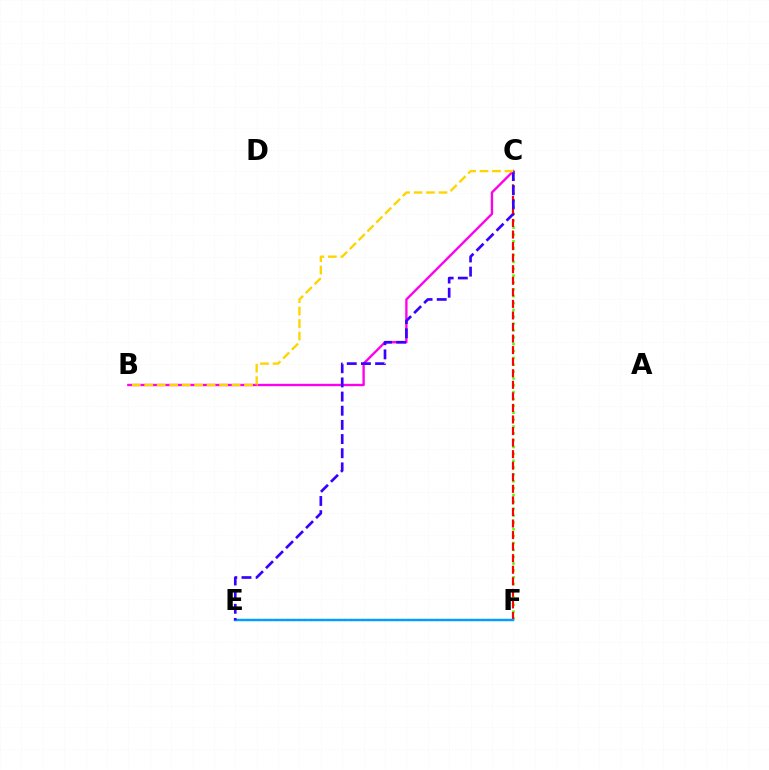{('C', 'F'): [{'color': '#4fff00', 'line_style': 'dotted', 'thickness': 1.86}, {'color': '#ff0000', 'line_style': 'dashed', 'thickness': 1.57}], ('E', 'F'): [{'color': '#00ff86', 'line_style': 'dotted', 'thickness': 1.56}, {'color': '#009eff', 'line_style': 'solid', 'thickness': 1.72}], ('B', 'C'): [{'color': '#ff00ed', 'line_style': 'solid', 'thickness': 1.7}, {'color': '#ffd500', 'line_style': 'dashed', 'thickness': 1.69}], ('C', 'E'): [{'color': '#3700ff', 'line_style': 'dashed', 'thickness': 1.92}]}